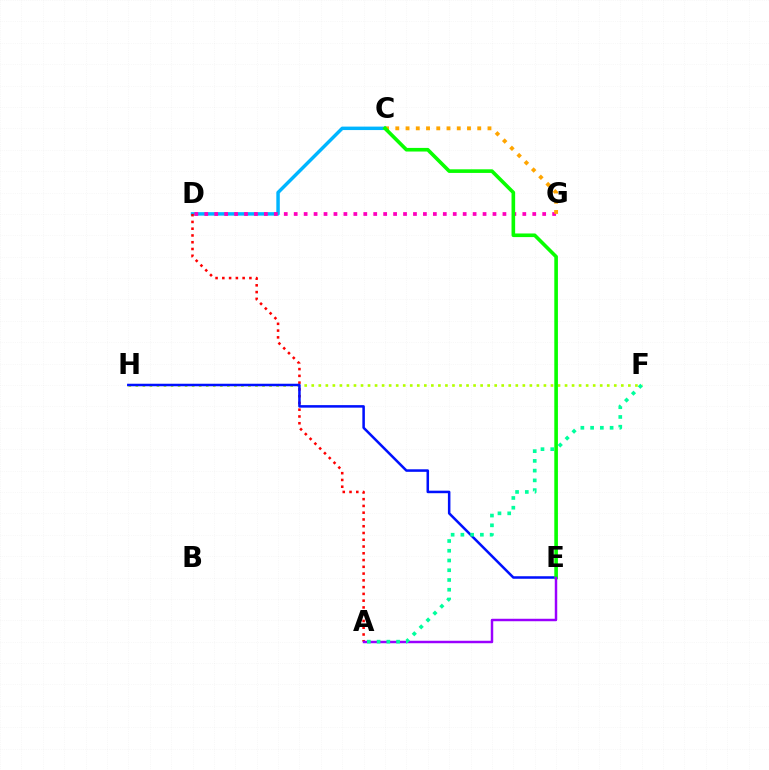{('C', 'D'): [{'color': '#00b5ff', 'line_style': 'solid', 'thickness': 2.49}], ('A', 'D'): [{'color': '#ff0000', 'line_style': 'dotted', 'thickness': 1.84}], ('F', 'H'): [{'color': '#b3ff00', 'line_style': 'dotted', 'thickness': 1.91}], ('D', 'G'): [{'color': '#ff00bd', 'line_style': 'dotted', 'thickness': 2.7}], ('E', 'H'): [{'color': '#0010ff', 'line_style': 'solid', 'thickness': 1.82}], ('C', 'G'): [{'color': '#ffa500', 'line_style': 'dotted', 'thickness': 2.78}], ('C', 'E'): [{'color': '#08ff00', 'line_style': 'solid', 'thickness': 2.61}], ('A', 'E'): [{'color': '#9b00ff', 'line_style': 'solid', 'thickness': 1.77}], ('A', 'F'): [{'color': '#00ff9d', 'line_style': 'dotted', 'thickness': 2.65}]}